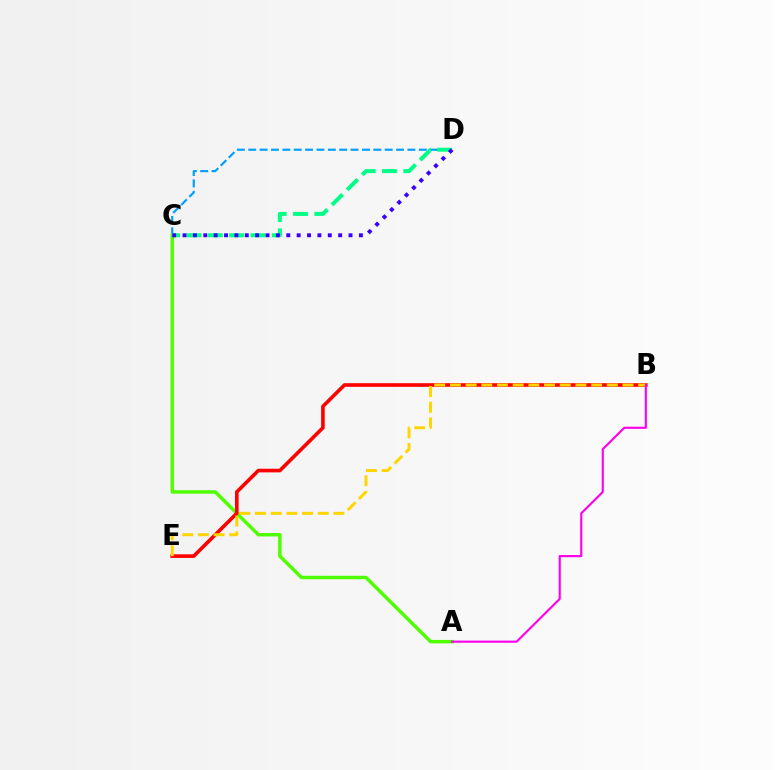{('C', 'D'): [{'color': '#009eff', 'line_style': 'dashed', 'thickness': 1.54}, {'color': '#00ff86', 'line_style': 'dashed', 'thickness': 2.9}, {'color': '#3700ff', 'line_style': 'dotted', 'thickness': 2.82}], ('A', 'C'): [{'color': '#4fff00', 'line_style': 'solid', 'thickness': 2.49}], ('B', 'E'): [{'color': '#ff0000', 'line_style': 'solid', 'thickness': 2.61}, {'color': '#ffd500', 'line_style': 'dashed', 'thickness': 2.13}], ('A', 'B'): [{'color': '#ff00ed', 'line_style': 'solid', 'thickness': 1.54}]}